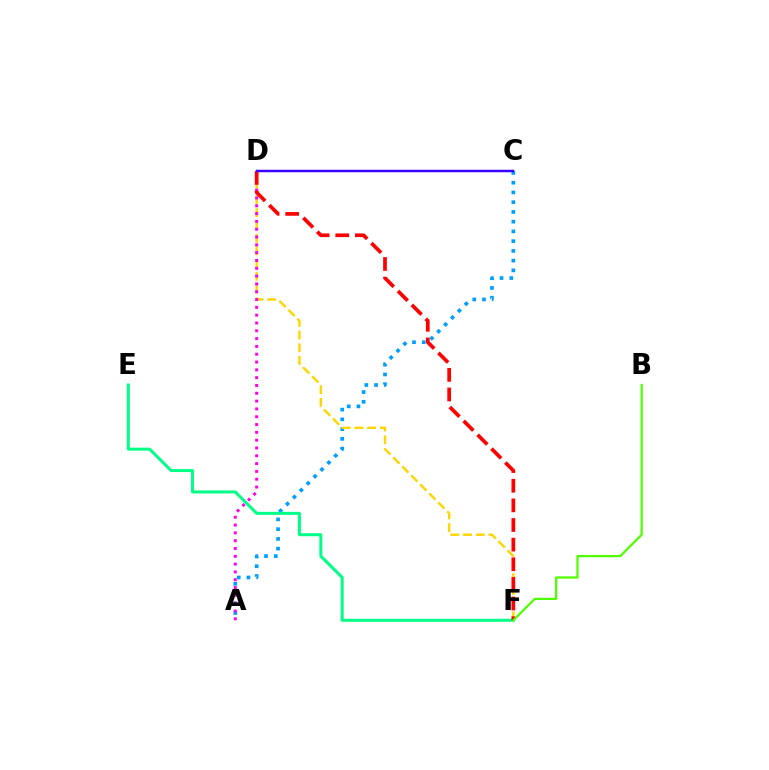{('A', 'C'): [{'color': '#009eff', 'line_style': 'dotted', 'thickness': 2.65}], ('D', 'F'): [{'color': '#ffd500', 'line_style': 'dashed', 'thickness': 1.73}, {'color': '#ff0000', 'line_style': 'dashed', 'thickness': 2.67}], ('A', 'D'): [{'color': '#ff00ed', 'line_style': 'dotted', 'thickness': 2.12}], ('E', 'F'): [{'color': '#00ff86', 'line_style': 'solid', 'thickness': 2.16}], ('B', 'F'): [{'color': '#4fff00', 'line_style': 'solid', 'thickness': 1.61}], ('C', 'D'): [{'color': '#3700ff', 'line_style': 'solid', 'thickness': 1.79}]}